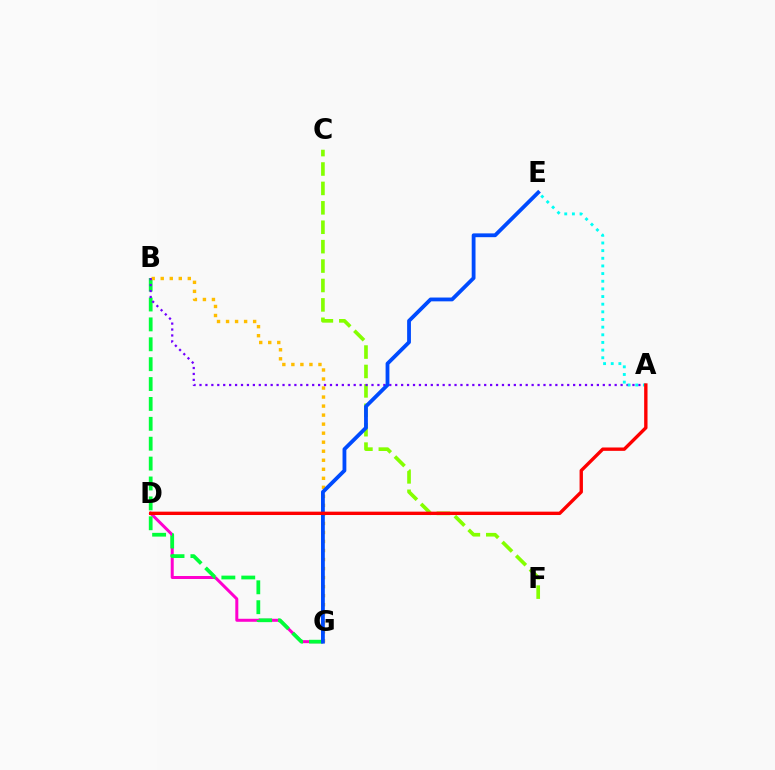{('C', 'F'): [{'color': '#84ff00', 'line_style': 'dashed', 'thickness': 2.64}], ('D', 'G'): [{'color': '#ff00cf', 'line_style': 'solid', 'thickness': 2.16}], ('B', 'G'): [{'color': '#00ff39', 'line_style': 'dashed', 'thickness': 2.7}, {'color': '#ffbd00', 'line_style': 'dotted', 'thickness': 2.45}], ('A', 'B'): [{'color': '#7200ff', 'line_style': 'dotted', 'thickness': 1.61}], ('A', 'E'): [{'color': '#00fff6', 'line_style': 'dotted', 'thickness': 2.08}], ('E', 'G'): [{'color': '#004bff', 'line_style': 'solid', 'thickness': 2.74}], ('A', 'D'): [{'color': '#ff0000', 'line_style': 'solid', 'thickness': 2.42}]}